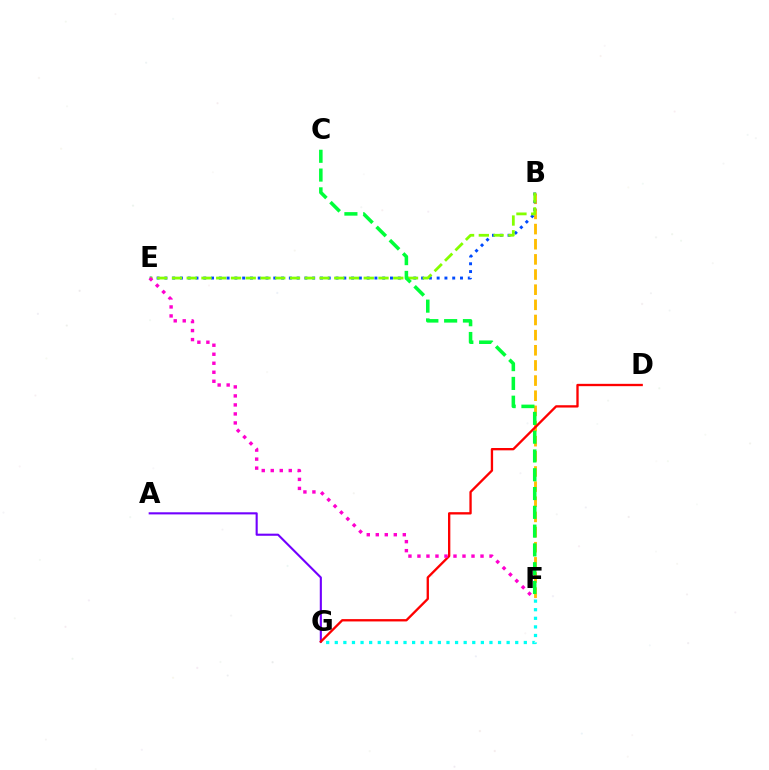{('A', 'G'): [{'color': '#7200ff', 'line_style': 'solid', 'thickness': 1.52}], ('B', 'F'): [{'color': '#ffbd00', 'line_style': 'dashed', 'thickness': 2.06}], ('B', 'E'): [{'color': '#004bff', 'line_style': 'dotted', 'thickness': 2.11}, {'color': '#84ff00', 'line_style': 'dashed', 'thickness': 2.0}], ('F', 'G'): [{'color': '#00fff6', 'line_style': 'dotted', 'thickness': 2.33}], ('C', 'F'): [{'color': '#00ff39', 'line_style': 'dashed', 'thickness': 2.55}], ('D', 'G'): [{'color': '#ff0000', 'line_style': 'solid', 'thickness': 1.68}], ('E', 'F'): [{'color': '#ff00cf', 'line_style': 'dotted', 'thickness': 2.45}]}